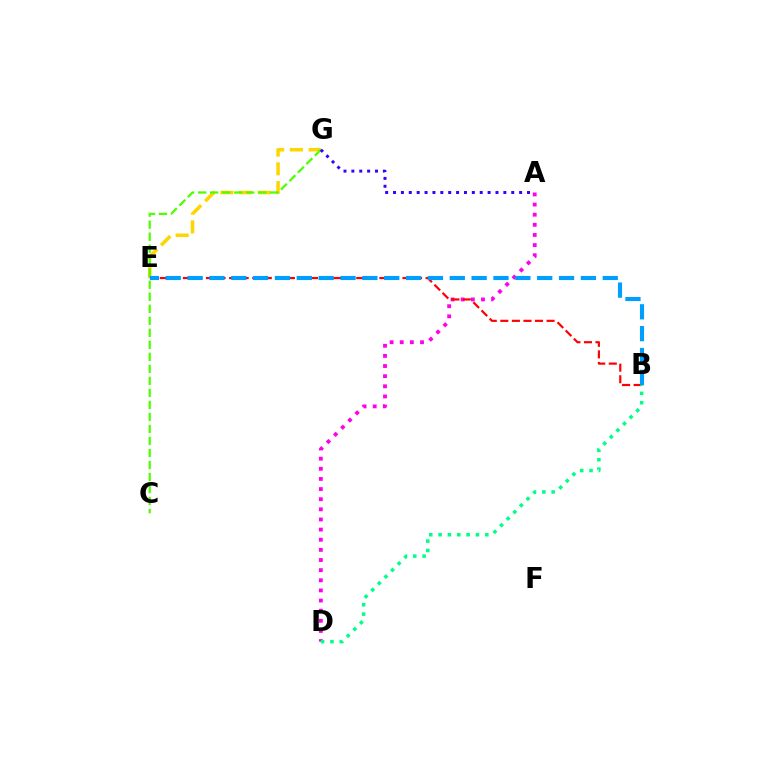{('E', 'G'): [{'color': '#ffd500', 'line_style': 'dashed', 'thickness': 2.54}], ('A', 'D'): [{'color': '#ff00ed', 'line_style': 'dotted', 'thickness': 2.75}], ('C', 'G'): [{'color': '#4fff00', 'line_style': 'dashed', 'thickness': 1.63}], ('A', 'G'): [{'color': '#3700ff', 'line_style': 'dotted', 'thickness': 2.14}], ('B', 'E'): [{'color': '#ff0000', 'line_style': 'dashed', 'thickness': 1.57}, {'color': '#009eff', 'line_style': 'dashed', 'thickness': 2.97}], ('B', 'D'): [{'color': '#00ff86', 'line_style': 'dotted', 'thickness': 2.54}]}